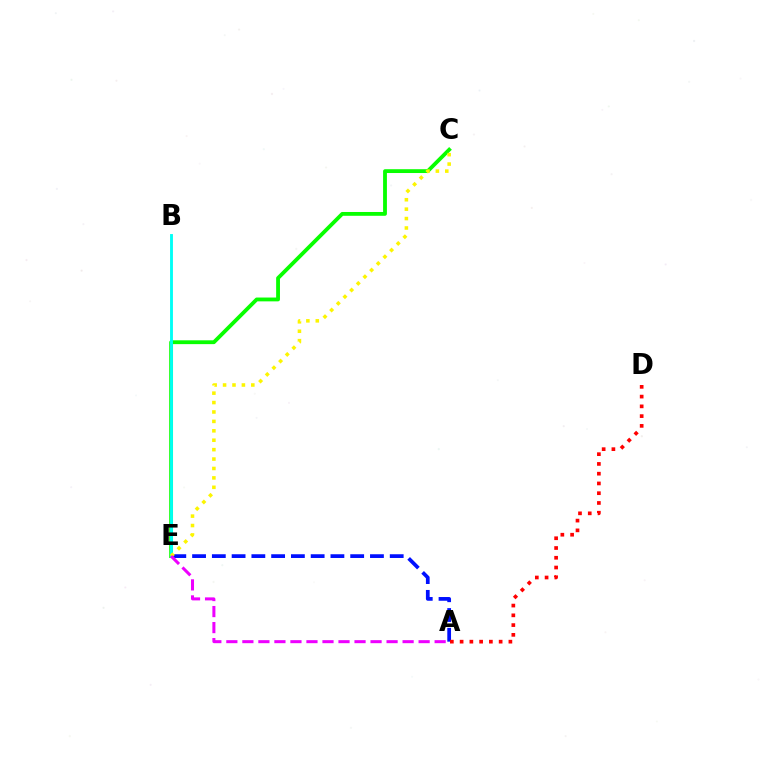{('A', 'E'): [{'color': '#0010ff', 'line_style': 'dashed', 'thickness': 2.68}, {'color': '#ee00ff', 'line_style': 'dashed', 'thickness': 2.18}], ('C', 'E'): [{'color': '#08ff00', 'line_style': 'solid', 'thickness': 2.75}, {'color': '#fcf500', 'line_style': 'dotted', 'thickness': 2.56}], ('B', 'E'): [{'color': '#00fff6', 'line_style': 'solid', 'thickness': 2.07}], ('A', 'D'): [{'color': '#ff0000', 'line_style': 'dotted', 'thickness': 2.65}]}